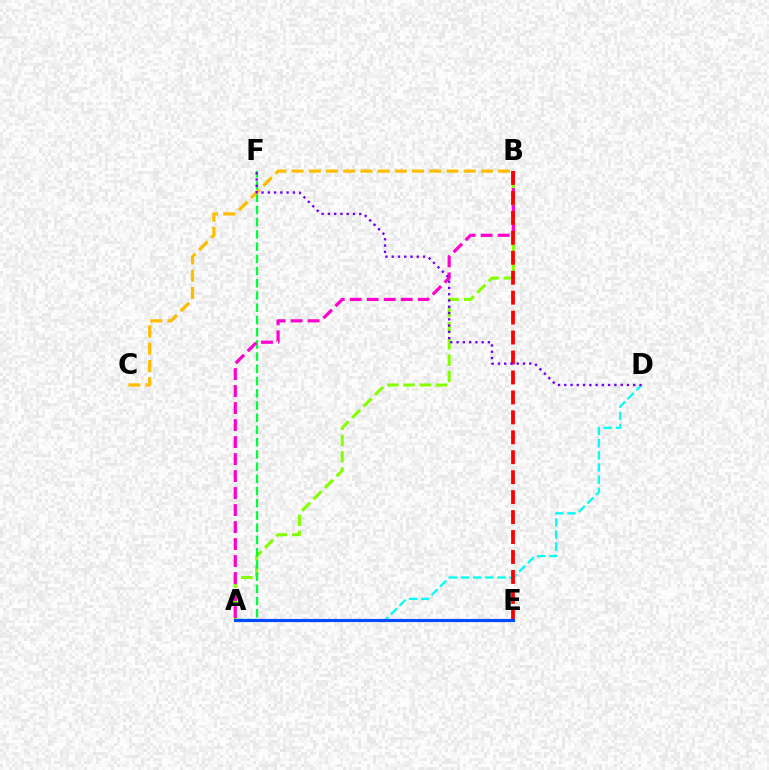{('A', 'D'): [{'color': '#00fff6', 'line_style': 'dashed', 'thickness': 1.65}], ('A', 'B'): [{'color': '#84ff00', 'line_style': 'dashed', 'thickness': 2.2}, {'color': '#ff00cf', 'line_style': 'dashed', 'thickness': 2.31}], ('A', 'F'): [{'color': '#00ff39', 'line_style': 'dashed', 'thickness': 1.66}], ('B', 'E'): [{'color': '#ff0000', 'line_style': 'dashed', 'thickness': 2.71}], ('B', 'C'): [{'color': '#ffbd00', 'line_style': 'dashed', 'thickness': 2.34}], ('A', 'E'): [{'color': '#004bff', 'line_style': 'solid', 'thickness': 2.29}], ('D', 'F'): [{'color': '#7200ff', 'line_style': 'dotted', 'thickness': 1.7}]}